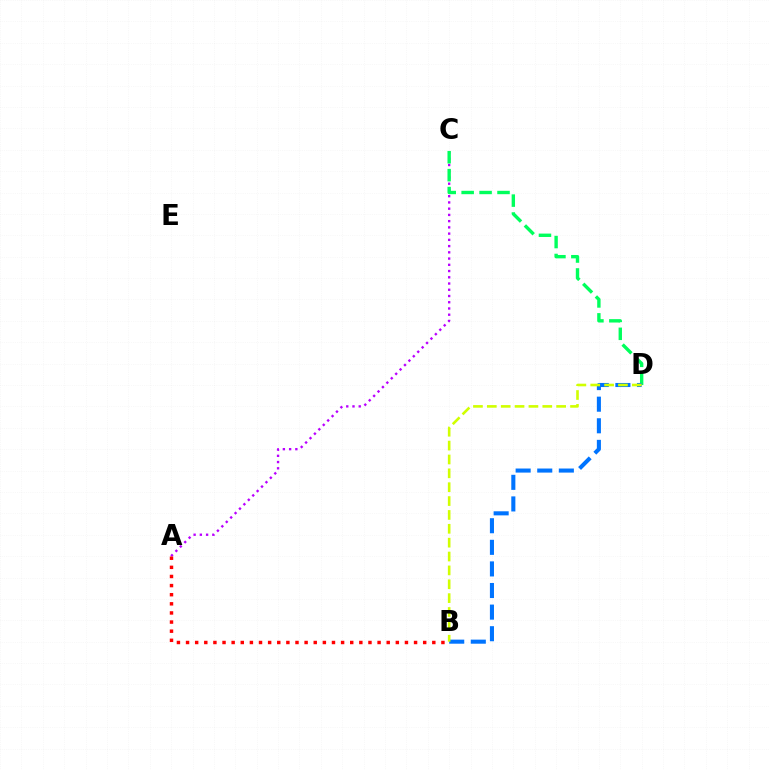{('A', 'C'): [{'color': '#b900ff', 'line_style': 'dotted', 'thickness': 1.69}], ('A', 'B'): [{'color': '#ff0000', 'line_style': 'dotted', 'thickness': 2.48}], ('C', 'D'): [{'color': '#00ff5c', 'line_style': 'dashed', 'thickness': 2.44}], ('B', 'D'): [{'color': '#0074ff', 'line_style': 'dashed', 'thickness': 2.93}, {'color': '#d1ff00', 'line_style': 'dashed', 'thickness': 1.88}]}